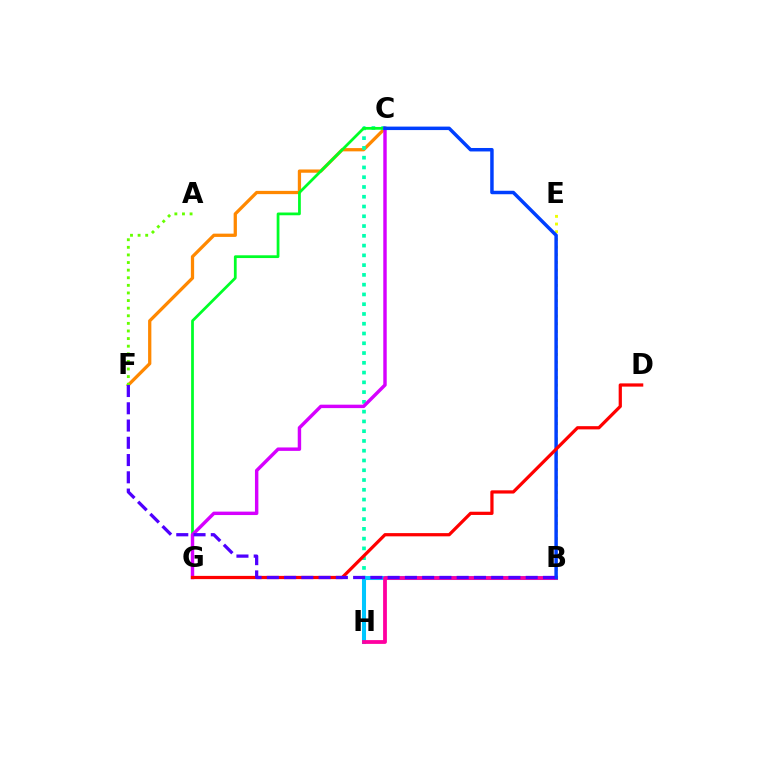{('C', 'F'): [{'color': '#ff8800', 'line_style': 'solid', 'thickness': 2.35}], ('C', 'H'): [{'color': '#00ffaf', 'line_style': 'dotted', 'thickness': 2.65}], ('B', 'E'): [{'color': '#eeff00', 'line_style': 'dotted', 'thickness': 2.09}], ('C', 'G'): [{'color': '#00ff27', 'line_style': 'solid', 'thickness': 1.98}, {'color': '#d600ff', 'line_style': 'solid', 'thickness': 2.47}], ('B', 'H'): [{'color': '#00c7ff', 'line_style': 'solid', 'thickness': 2.92}, {'color': '#ff00a0', 'line_style': 'solid', 'thickness': 2.73}], ('B', 'C'): [{'color': '#003fff', 'line_style': 'solid', 'thickness': 2.5}], ('D', 'G'): [{'color': '#ff0000', 'line_style': 'solid', 'thickness': 2.32}], ('B', 'F'): [{'color': '#4f00ff', 'line_style': 'dashed', 'thickness': 2.34}], ('A', 'F'): [{'color': '#66ff00', 'line_style': 'dotted', 'thickness': 2.07}]}